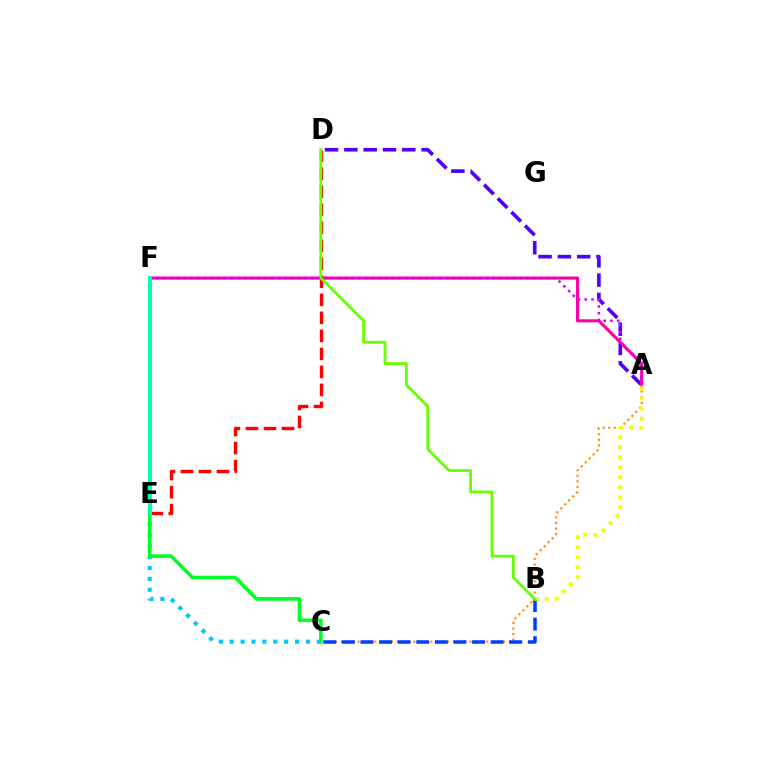{('A', 'D'): [{'color': '#4f00ff', 'line_style': 'dashed', 'thickness': 2.62}], ('A', 'F'): [{'color': '#ff00a0', 'line_style': 'solid', 'thickness': 2.21}, {'color': '#d600ff', 'line_style': 'dotted', 'thickness': 1.83}], ('D', 'E'): [{'color': '#ff0000', 'line_style': 'dashed', 'thickness': 2.45}], ('A', 'C'): [{'color': '#ff8800', 'line_style': 'dotted', 'thickness': 1.52}], ('C', 'E'): [{'color': '#00c7ff', 'line_style': 'dotted', 'thickness': 2.96}, {'color': '#00ff27', 'line_style': 'solid', 'thickness': 2.57}], ('B', 'C'): [{'color': '#003fff', 'line_style': 'dashed', 'thickness': 2.53}], ('A', 'B'): [{'color': '#eeff00', 'line_style': 'dotted', 'thickness': 2.72}], ('E', 'F'): [{'color': '#00ffaf', 'line_style': 'solid', 'thickness': 2.87}], ('B', 'D'): [{'color': '#66ff00', 'line_style': 'solid', 'thickness': 2.01}]}